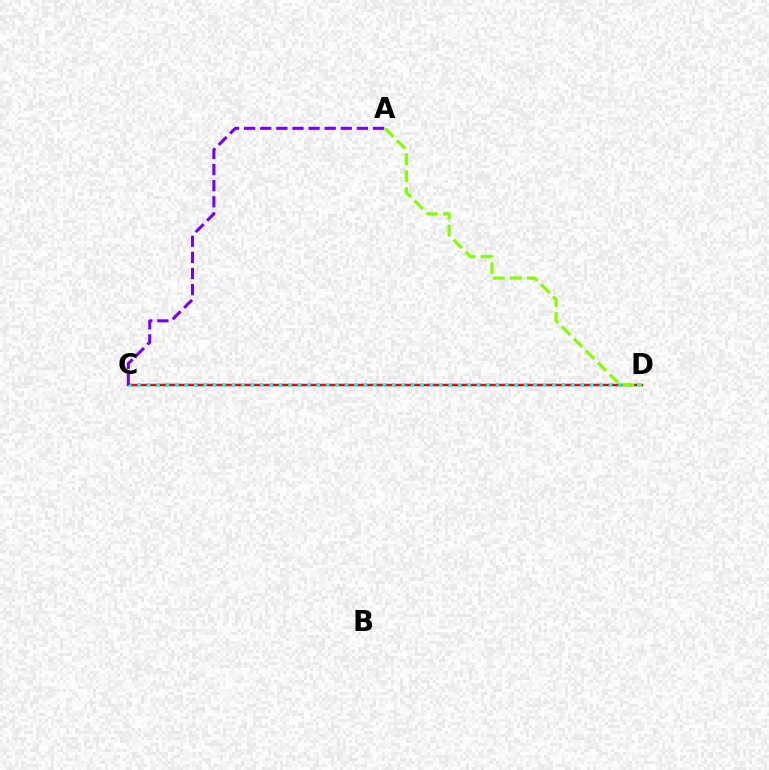{('C', 'D'): [{'color': '#ff0000', 'line_style': 'solid', 'thickness': 1.79}, {'color': '#00fff6', 'line_style': 'dotted', 'thickness': 2.56}], ('A', 'C'): [{'color': '#7200ff', 'line_style': 'dashed', 'thickness': 2.19}], ('A', 'D'): [{'color': '#84ff00', 'line_style': 'dashed', 'thickness': 2.3}]}